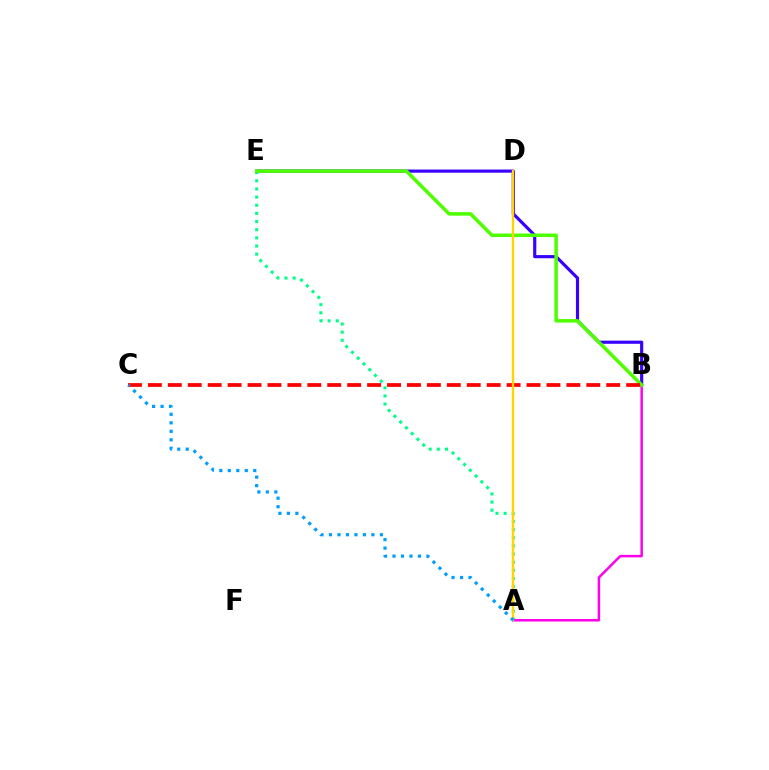{('A', 'E'): [{'color': '#00ff86', 'line_style': 'dotted', 'thickness': 2.21}], ('B', 'E'): [{'color': '#3700ff', 'line_style': 'solid', 'thickness': 2.27}, {'color': '#4fff00', 'line_style': 'solid', 'thickness': 2.54}], ('A', 'B'): [{'color': '#ff00ed', 'line_style': 'solid', 'thickness': 1.79}], ('B', 'C'): [{'color': '#ff0000', 'line_style': 'dashed', 'thickness': 2.71}], ('A', 'D'): [{'color': '#ffd500', 'line_style': 'solid', 'thickness': 1.69}], ('A', 'C'): [{'color': '#009eff', 'line_style': 'dotted', 'thickness': 2.31}]}